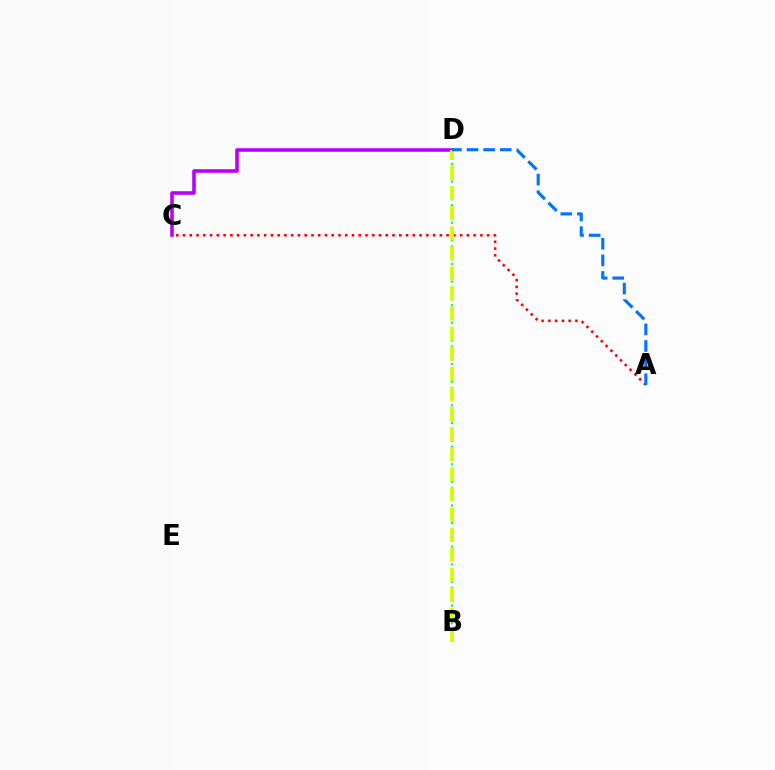{('A', 'C'): [{'color': '#ff0000', 'line_style': 'dotted', 'thickness': 1.84}], ('C', 'D'): [{'color': '#b900ff', 'line_style': 'solid', 'thickness': 2.59}], ('B', 'D'): [{'color': '#00ff5c', 'line_style': 'dotted', 'thickness': 1.6}, {'color': '#d1ff00', 'line_style': 'dashed', 'thickness': 2.73}], ('A', 'D'): [{'color': '#0074ff', 'line_style': 'dashed', 'thickness': 2.25}]}